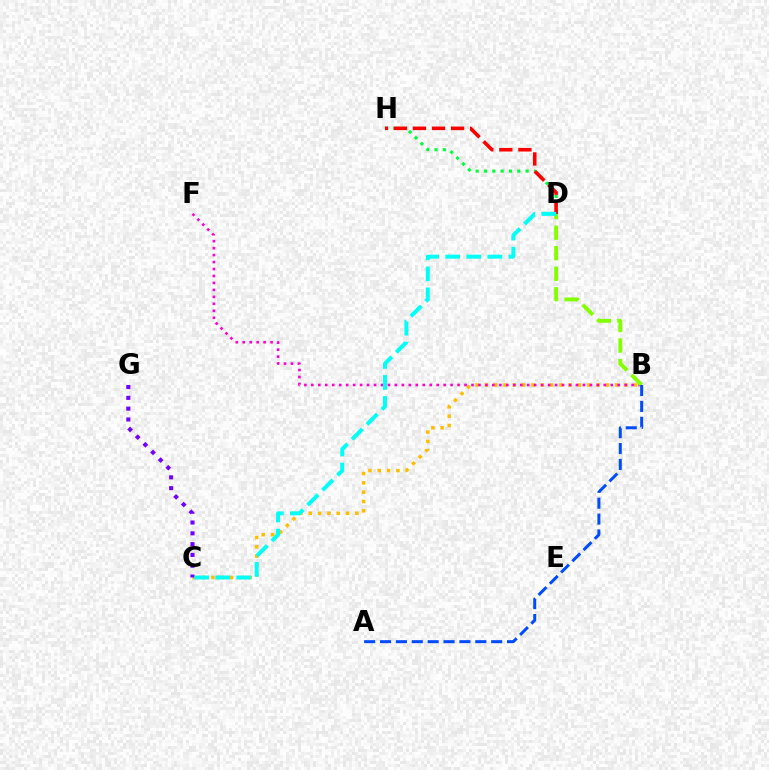{('B', 'C'): [{'color': '#ffbd00', 'line_style': 'dotted', 'thickness': 2.53}], ('B', 'F'): [{'color': '#ff00cf', 'line_style': 'dotted', 'thickness': 1.89}], ('D', 'H'): [{'color': '#00ff39', 'line_style': 'dotted', 'thickness': 2.26}, {'color': '#ff0000', 'line_style': 'dashed', 'thickness': 2.59}], ('C', 'G'): [{'color': '#7200ff', 'line_style': 'dotted', 'thickness': 2.94}], ('B', 'D'): [{'color': '#84ff00', 'line_style': 'dashed', 'thickness': 2.79}], ('C', 'D'): [{'color': '#00fff6', 'line_style': 'dashed', 'thickness': 2.86}], ('A', 'B'): [{'color': '#004bff', 'line_style': 'dashed', 'thickness': 2.16}]}